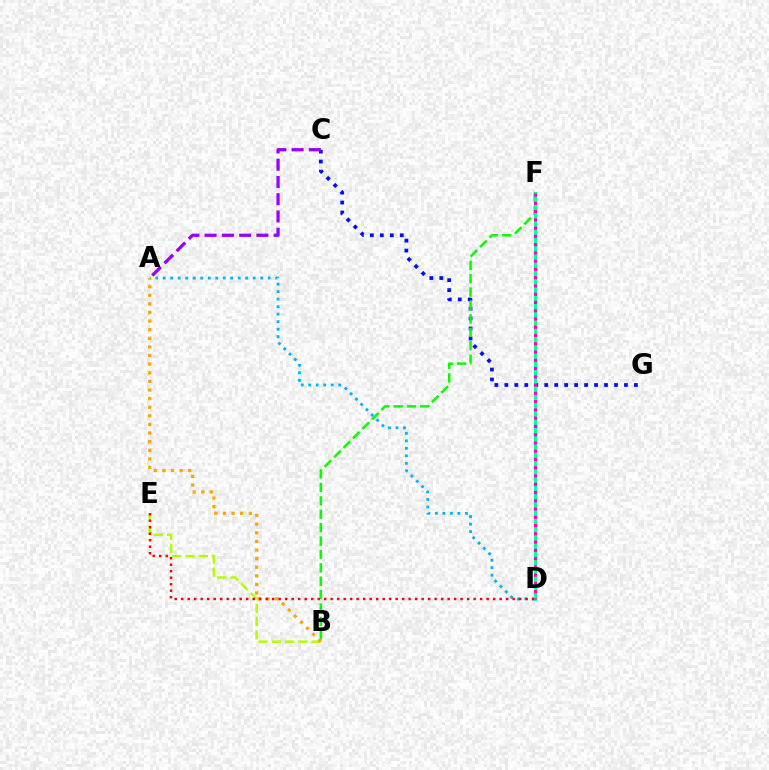{('A', 'D'): [{'color': '#00b5ff', 'line_style': 'dotted', 'thickness': 2.04}], ('B', 'E'): [{'color': '#b3ff00', 'line_style': 'dashed', 'thickness': 1.8}], ('C', 'G'): [{'color': '#0010ff', 'line_style': 'dotted', 'thickness': 2.71}], ('A', 'C'): [{'color': '#9b00ff', 'line_style': 'dashed', 'thickness': 2.34}], ('B', 'F'): [{'color': '#08ff00', 'line_style': 'dashed', 'thickness': 1.82}], ('A', 'B'): [{'color': '#ffa500', 'line_style': 'dotted', 'thickness': 2.34}], ('D', 'E'): [{'color': '#ff0000', 'line_style': 'dotted', 'thickness': 1.77}], ('D', 'F'): [{'color': '#00ff9d', 'line_style': 'solid', 'thickness': 2.1}, {'color': '#ff00bd', 'line_style': 'dotted', 'thickness': 2.25}]}